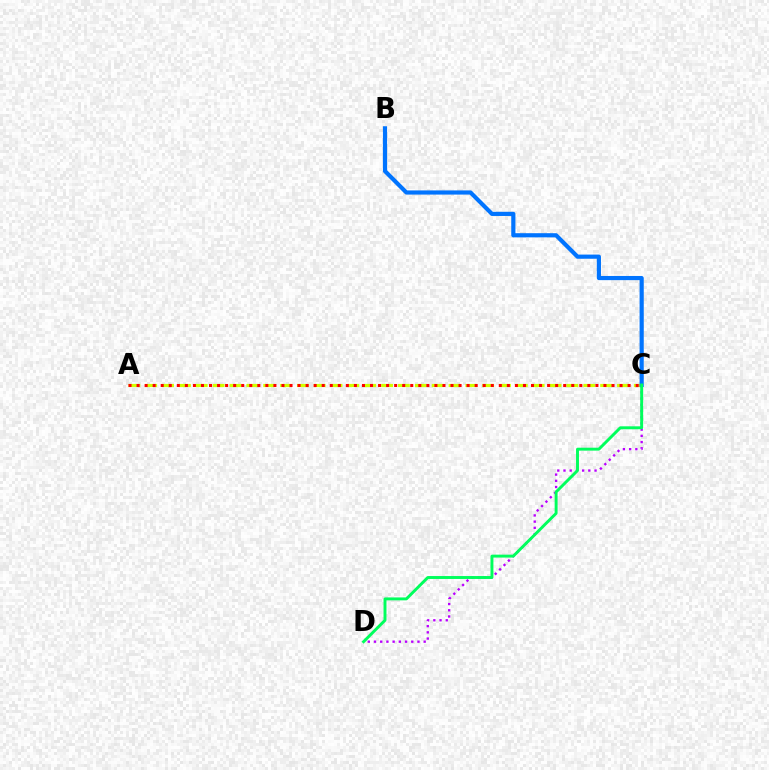{('C', 'D'): [{'color': '#b900ff', 'line_style': 'dotted', 'thickness': 1.69}, {'color': '#00ff5c', 'line_style': 'solid', 'thickness': 2.1}], ('A', 'C'): [{'color': '#d1ff00', 'line_style': 'dashed', 'thickness': 2.29}, {'color': '#ff0000', 'line_style': 'dotted', 'thickness': 2.19}], ('B', 'C'): [{'color': '#0074ff', 'line_style': 'solid', 'thickness': 3.0}]}